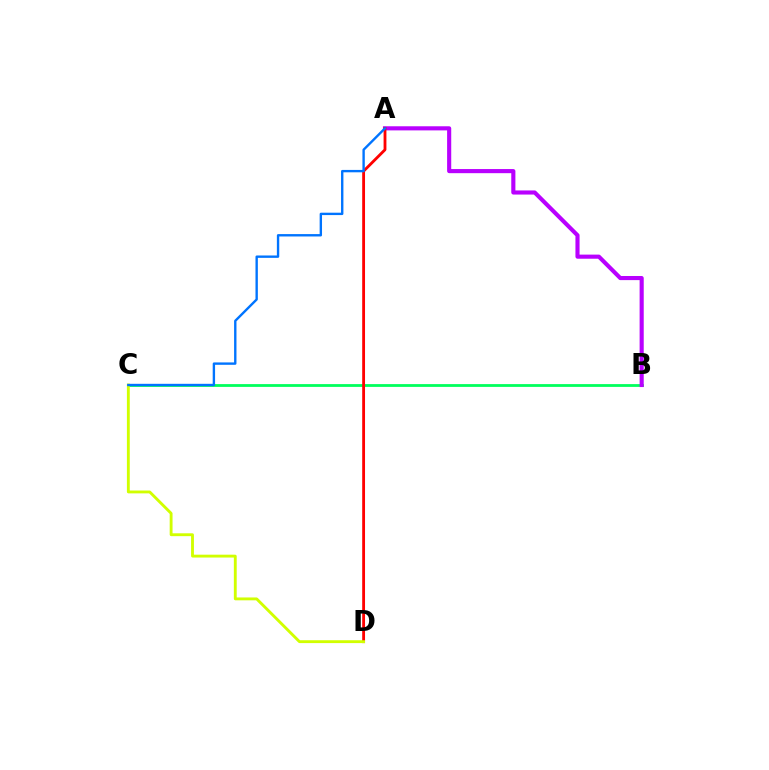{('B', 'C'): [{'color': '#00ff5c', 'line_style': 'solid', 'thickness': 2.01}], ('A', 'B'): [{'color': '#b900ff', 'line_style': 'solid', 'thickness': 2.97}], ('A', 'D'): [{'color': '#ff0000', 'line_style': 'solid', 'thickness': 2.04}], ('C', 'D'): [{'color': '#d1ff00', 'line_style': 'solid', 'thickness': 2.06}], ('A', 'C'): [{'color': '#0074ff', 'line_style': 'solid', 'thickness': 1.71}]}